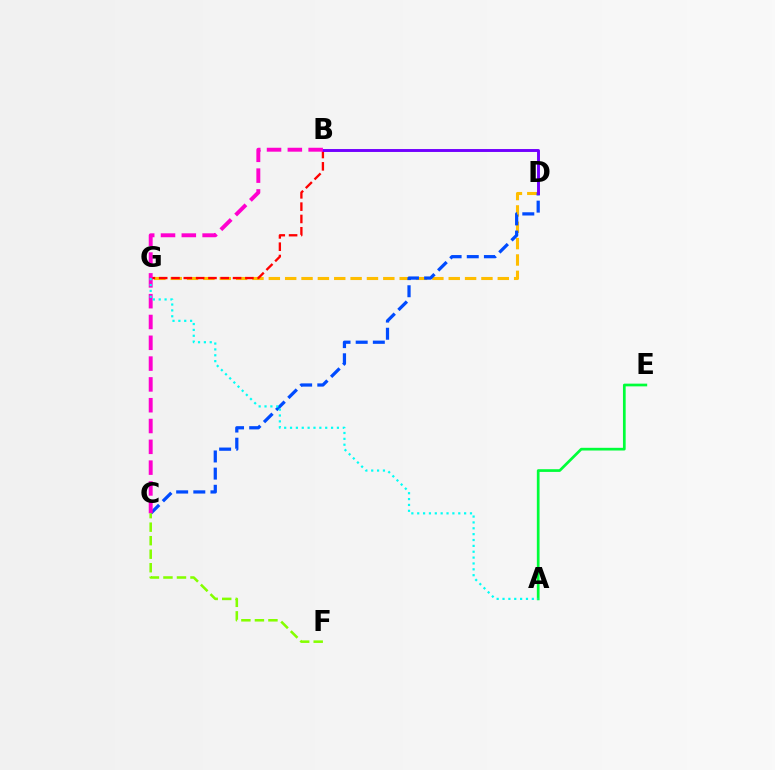{('D', 'G'): [{'color': '#ffbd00', 'line_style': 'dashed', 'thickness': 2.22}], ('C', 'D'): [{'color': '#004bff', 'line_style': 'dashed', 'thickness': 2.33}], ('B', 'G'): [{'color': '#ff0000', 'line_style': 'dashed', 'thickness': 1.67}], ('B', 'D'): [{'color': '#7200ff', 'line_style': 'solid', 'thickness': 2.11}], ('B', 'C'): [{'color': '#ff00cf', 'line_style': 'dashed', 'thickness': 2.83}], ('C', 'F'): [{'color': '#84ff00', 'line_style': 'dashed', 'thickness': 1.84}], ('A', 'E'): [{'color': '#00ff39', 'line_style': 'solid', 'thickness': 1.95}], ('A', 'G'): [{'color': '#00fff6', 'line_style': 'dotted', 'thickness': 1.59}]}